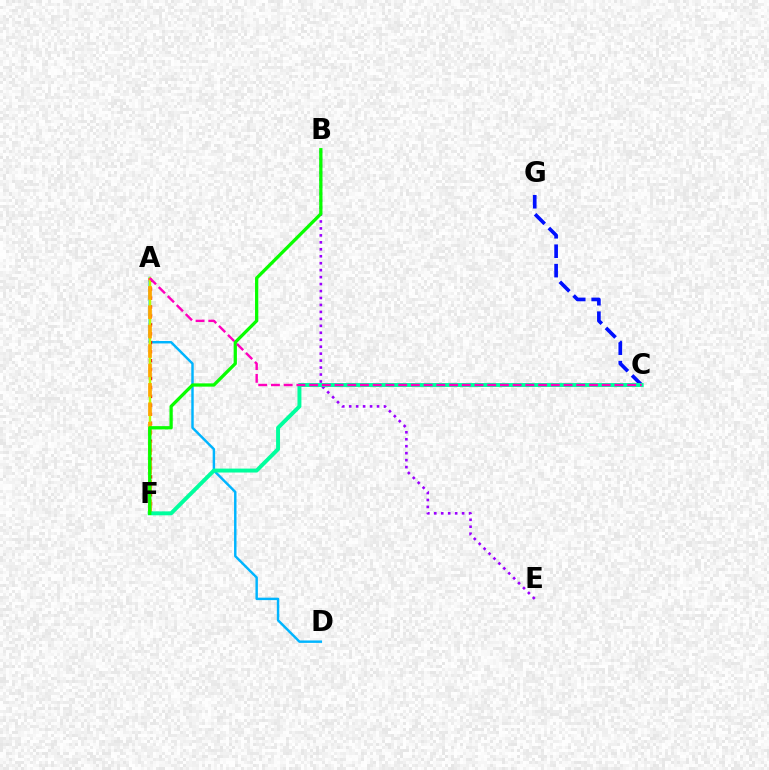{('A', 'D'): [{'color': '#00b5ff', 'line_style': 'solid', 'thickness': 1.76}], ('A', 'F'): [{'color': '#ff0000', 'line_style': 'dotted', 'thickness': 2.43}, {'color': '#b3ff00', 'line_style': 'solid', 'thickness': 1.77}, {'color': '#ffa500', 'line_style': 'dashed', 'thickness': 2.64}], ('C', 'G'): [{'color': '#0010ff', 'line_style': 'dashed', 'thickness': 2.64}], ('B', 'E'): [{'color': '#9b00ff', 'line_style': 'dotted', 'thickness': 1.89}], ('C', 'F'): [{'color': '#00ff9d', 'line_style': 'solid', 'thickness': 2.83}], ('B', 'F'): [{'color': '#08ff00', 'line_style': 'solid', 'thickness': 2.36}], ('A', 'C'): [{'color': '#ff00bd', 'line_style': 'dashed', 'thickness': 1.73}]}